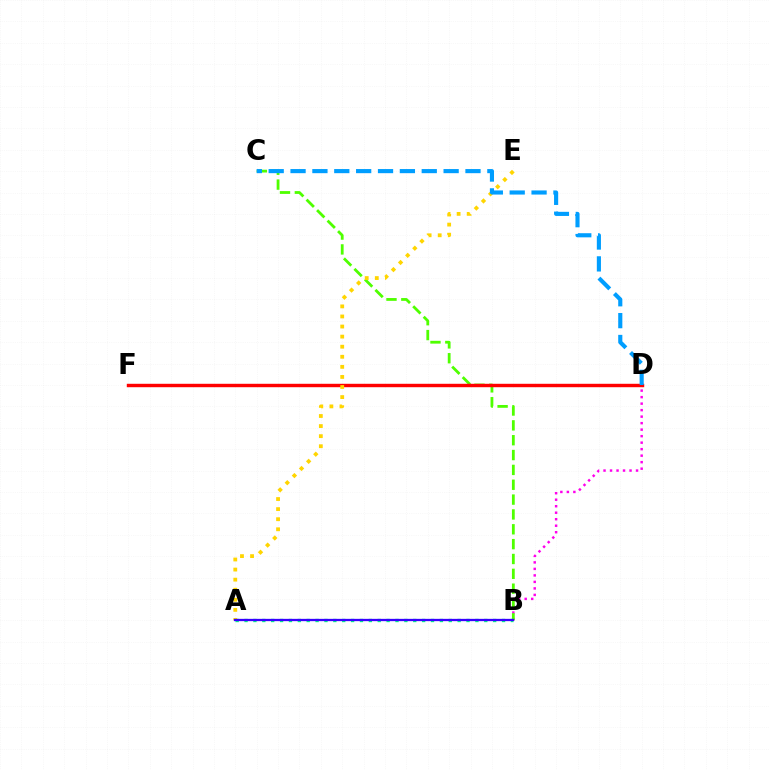{('A', 'B'): [{'color': '#00ff86', 'line_style': 'dotted', 'thickness': 2.41}, {'color': '#3700ff', 'line_style': 'solid', 'thickness': 1.65}], ('B', 'D'): [{'color': '#ff00ed', 'line_style': 'dotted', 'thickness': 1.77}], ('B', 'C'): [{'color': '#4fff00', 'line_style': 'dashed', 'thickness': 2.02}], ('D', 'F'): [{'color': '#ff0000', 'line_style': 'solid', 'thickness': 2.46}], ('A', 'E'): [{'color': '#ffd500', 'line_style': 'dotted', 'thickness': 2.74}], ('C', 'D'): [{'color': '#009eff', 'line_style': 'dashed', 'thickness': 2.97}]}